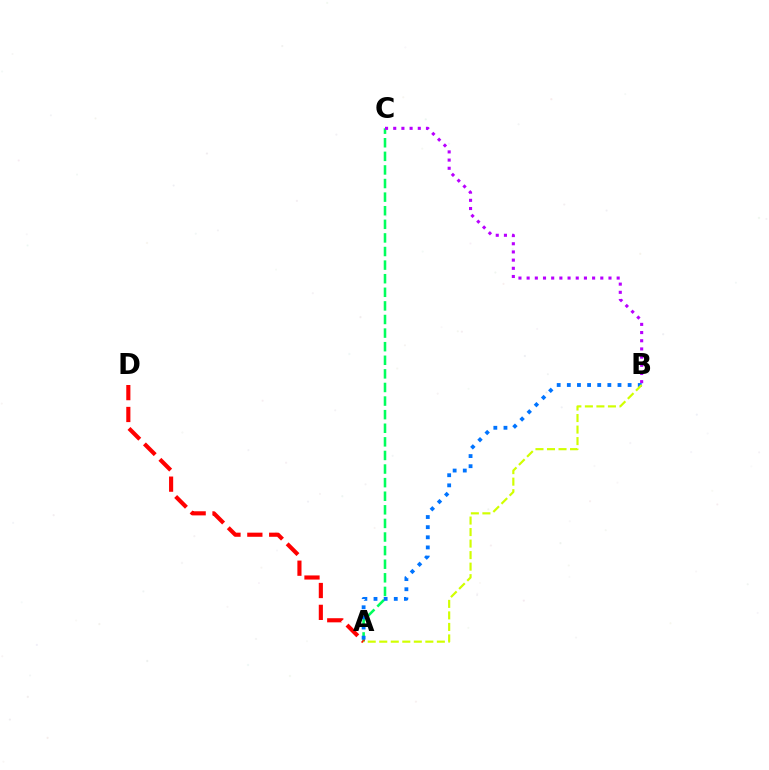{('A', 'C'): [{'color': '#00ff5c', 'line_style': 'dashed', 'thickness': 1.85}], ('B', 'C'): [{'color': '#b900ff', 'line_style': 'dotted', 'thickness': 2.22}], ('A', 'D'): [{'color': '#ff0000', 'line_style': 'dashed', 'thickness': 2.97}], ('A', 'B'): [{'color': '#0074ff', 'line_style': 'dotted', 'thickness': 2.75}, {'color': '#d1ff00', 'line_style': 'dashed', 'thickness': 1.57}]}